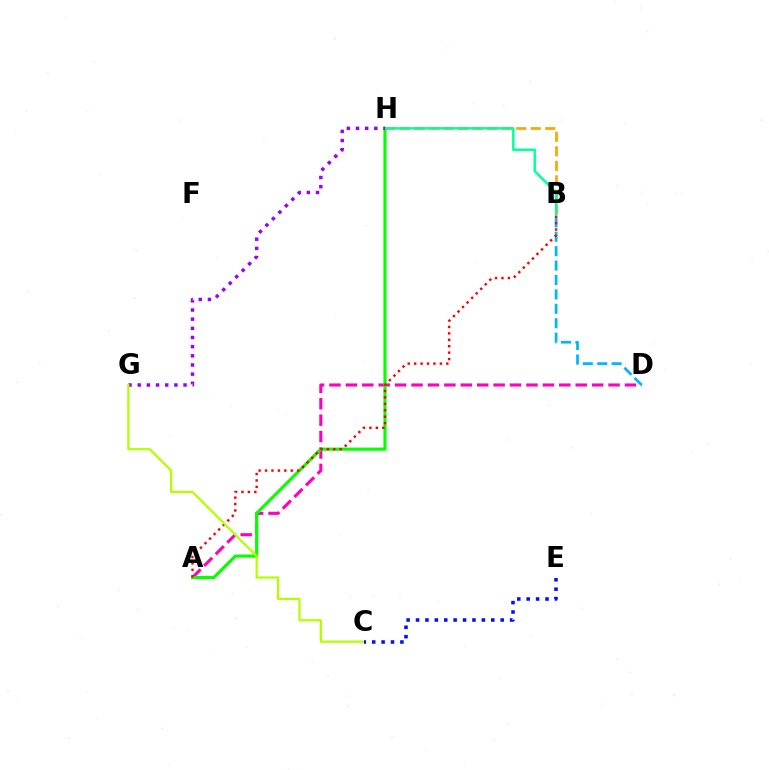{('A', 'D'): [{'color': '#ff00bd', 'line_style': 'dashed', 'thickness': 2.23}], ('B', 'D'): [{'color': '#00b5ff', 'line_style': 'dashed', 'thickness': 1.96}], ('A', 'H'): [{'color': '#08ff00', 'line_style': 'solid', 'thickness': 2.27}], ('A', 'B'): [{'color': '#ff0000', 'line_style': 'dotted', 'thickness': 1.75}], ('B', 'H'): [{'color': '#ffa500', 'line_style': 'dashed', 'thickness': 1.97}, {'color': '#00ff9d', 'line_style': 'solid', 'thickness': 1.75}], ('G', 'H'): [{'color': '#9b00ff', 'line_style': 'dotted', 'thickness': 2.49}], ('C', 'G'): [{'color': '#b3ff00', 'line_style': 'solid', 'thickness': 1.62}], ('C', 'E'): [{'color': '#0010ff', 'line_style': 'dotted', 'thickness': 2.56}]}